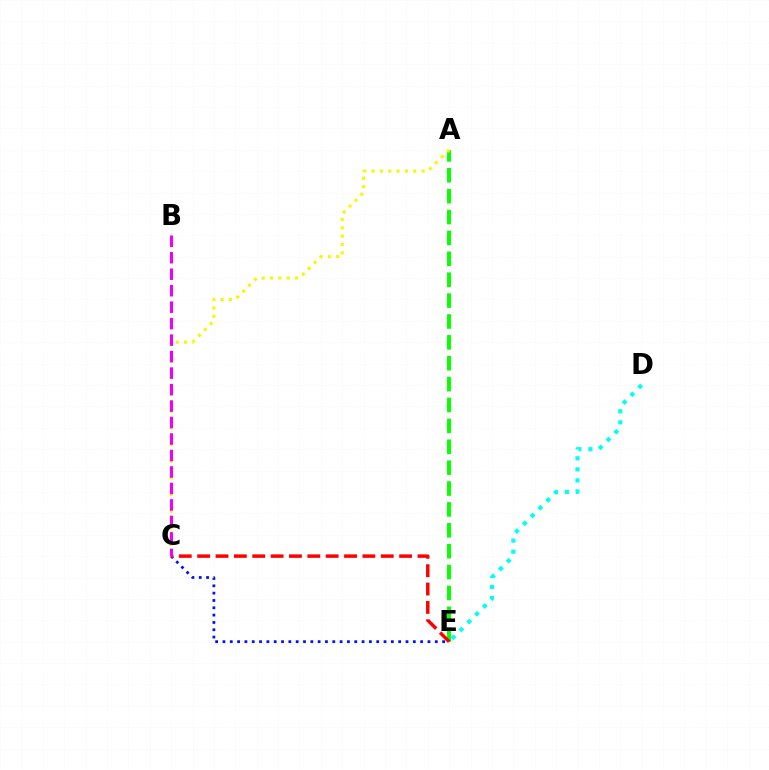{('A', 'E'): [{'color': '#08ff00', 'line_style': 'dashed', 'thickness': 2.84}], ('A', 'C'): [{'color': '#fcf500', 'line_style': 'dotted', 'thickness': 2.27}], ('C', 'E'): [{'color': '#0010ff', 'line_style': 'dotted', 'thickness': 1.99}, {'color': '#ff0000', 'line_style': 'dashed', 'thickness': 2.49}], ('D', 'E'): [{'color': '#00fff6', 'line_style': 'dotted', 'thickness': 3.0}], ('B', 'C'): [{'color': '#ee00ff', 'line_style': 'dashed', 'thickness': 2.24}]}